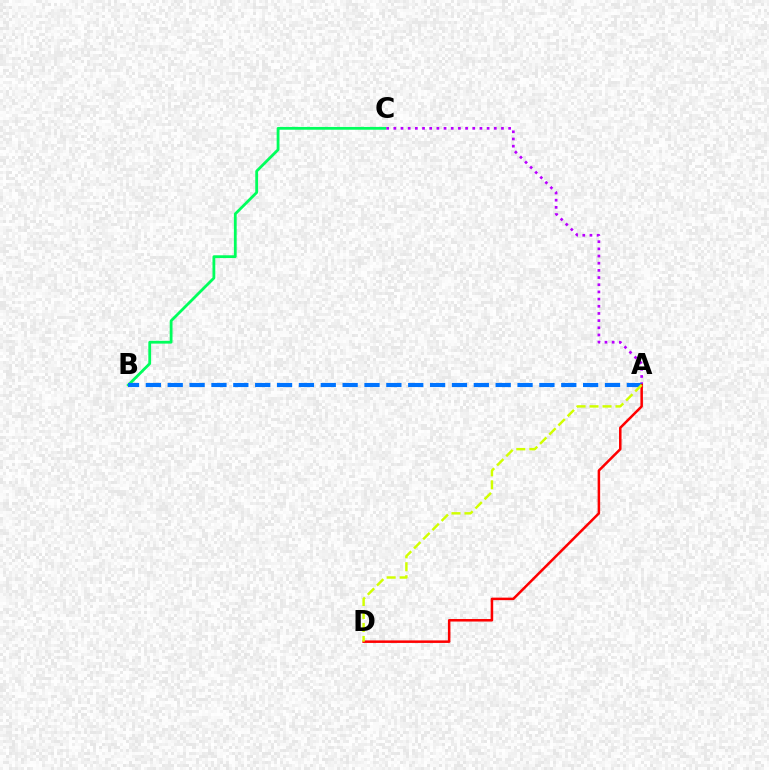{('B', 'C'): [{'color': '#00ff5c', 'line_style': 'solid', 'thickness': 2.01}], ('A', 'C'): [{'color': '#b900ff', 'line_style': 'dotted', 'thickness': 1.95}], ('A', 'B'): [{'color': '#0074ff', 'line_style': 'dashed', 'thickness': 2.97}], ('A', 'D'): [{'color': '#ff0000', 'line_style': 'solid', 'thickness': 1.81}, {'color': '#d1ff00', 'line_style': 'dashed', 'thickness': 1.76}]}